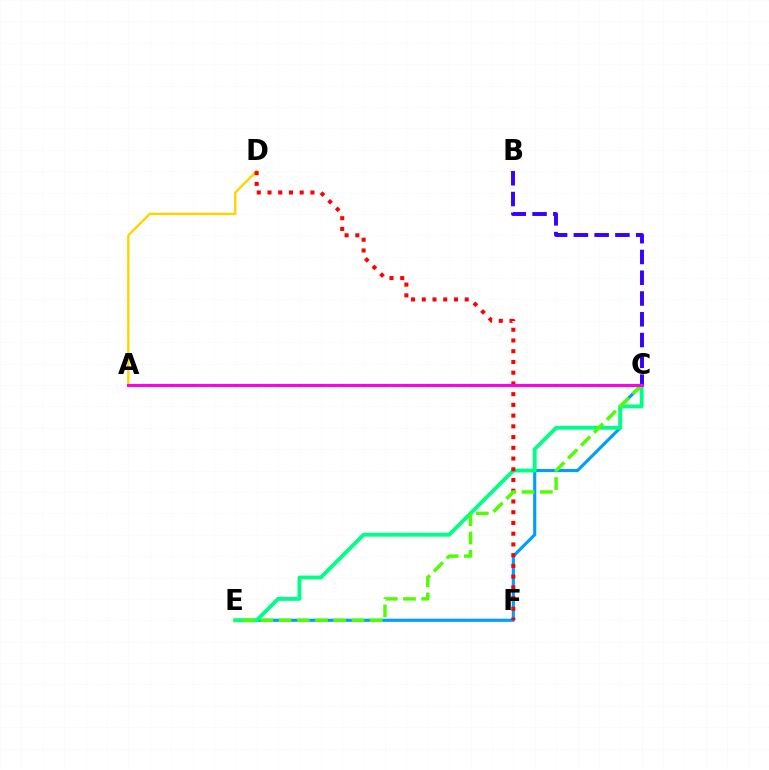{('C', 'E'): [{'color': '#009eff', 'line_style': 'solid', 'thickness': 2.26}, {'color': '#00ff86', 'line_style': 'solid', 'thickness': 2.78}, {'color': '#4fff00', 'line_style': 'dashed', 'thickness': 2.48}], ('A', 'D'): [{'color': '#ffd500', 'line_style': 'solid', 'thickness': 1.74}], ('B', 'C'): [{'color': '#3700ff', 'line_style': 'dashed', 'thickness': 2.82}], ('D', 'F'): [{'color': '#ff0000', 'line_style': 'dotted', 'thickness': 2.92}], ('A', 'C'): [{'color': '#ff00ed', 'line_style': 'solid', 'thickness': 2.19}]}